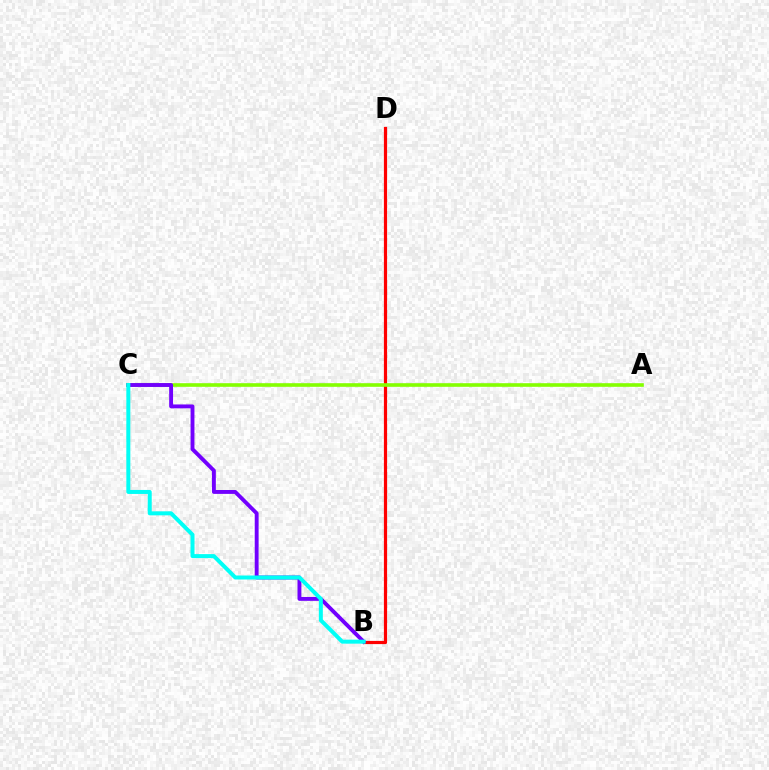{('B', 'D'): [{'color': '#ff0000', 'line_style': 'solid', 'thickness': 2.3}], ('A', 'C'): [{'color': '#84ff00', 'line_style': 'solid', 'thickness': 2.6}], ('B', 'C'): [{'color': '#7200ff', 'line_style': 'solid', 'thickness': 2.79}, {'color': '#00fff6', 'line_style': 'solid', 'thickness': 2.88}]}